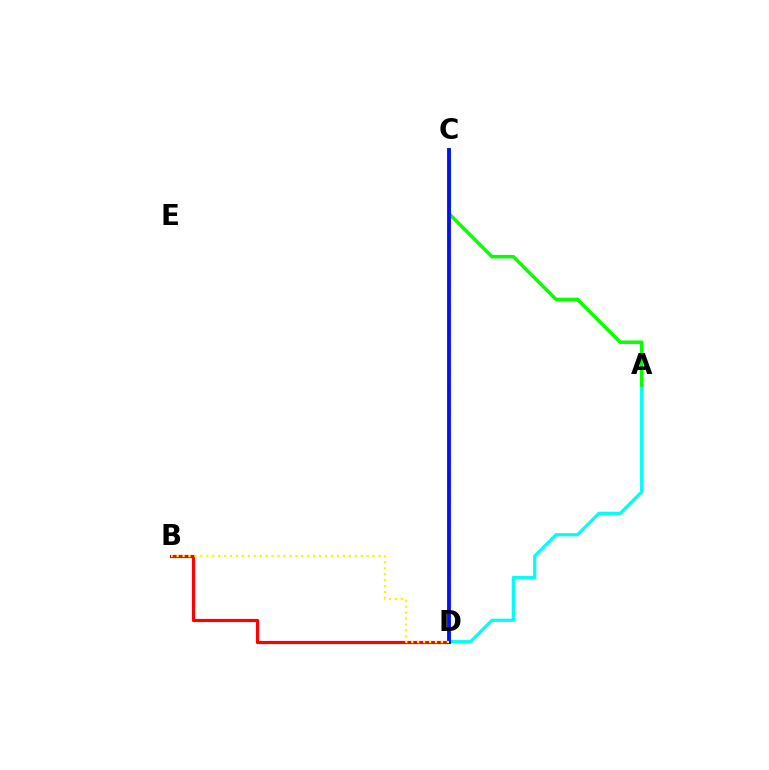{('B', 'D'): [{'color': '#ff0000', 'line_style': 'solid', 'thickness': 2.29}, {'color': '#fcf500', 'line_style': 'dotted', 'thickness': 1.61}], ('C', 'D'): [{'color': '#ee00ff', 'line_style': 'dashed', 'thickness': 1.71}, {'color': '#0010ff', 'line_style': 'solid', 'thickness': 2.75}], ('A', 'D'): [{'color': '#00fff6', 'line_style': 'solid', 'thickness': 2.31}], ('A', 'C'): [{'color': '#08ff00', 'line_style': 'solid', 'thickness': 2.52}]}